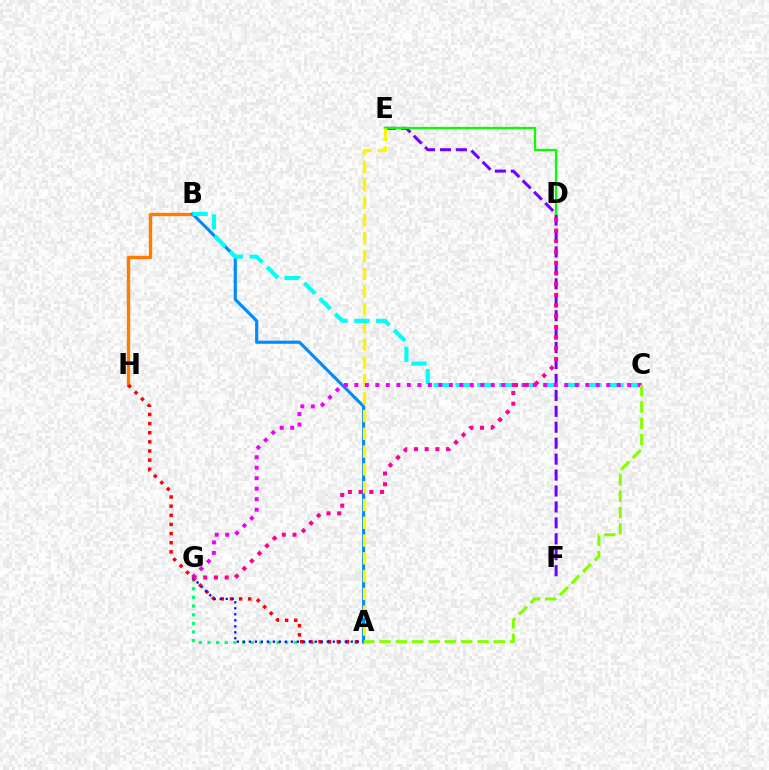{('E', 'F'): [{'color': '#7200ff', 'line_style': 'dashed', 'thickness': 2.16}], ('A', 'G'): [{'color': '#00ff74', 'line_style': 'dotted', 'thickness': 2.35}, {'color': '#0010ff', 'line_style': 'dotted', 'thickness': 1.63}], ('D', 'E'): [{'color': '#08ff00', 'line_style': 'solid', 'thickness': 1.62}], ('B', 'H'): [{'color': '#ff7c00', 'line_style': 'solid', 'thickness': 2.42}], ('A', 'H'): [{'color': '#ff0000', 'line_style': 'dotted', 'thickness': 2.48}], ('A', 'B'): [{'color': '#008cff', 'line_style': 'solid', 'thickness': 2.26}], ('A', 'E'): [{'color': '#fcf500', 'line_style': 'dashed', 'thickness': 2.42}], ('B', 'C'): [{'color': '#00fff6', 'line_style': 'dashed', 'thickness': 2.97}], ('C', 'G'): [{'color': '#ee00ff', 'line_style': 'dotted', 'thickness': 2.85}], ('A', 'C'): [{'color': '#84ff00', 'line_style': 'dashed', 'thickness': 2.22}], ('D', 'G'): [{'color': '#ff0094', 'line_style': 'dotted', 'thickness': 2.91}]}